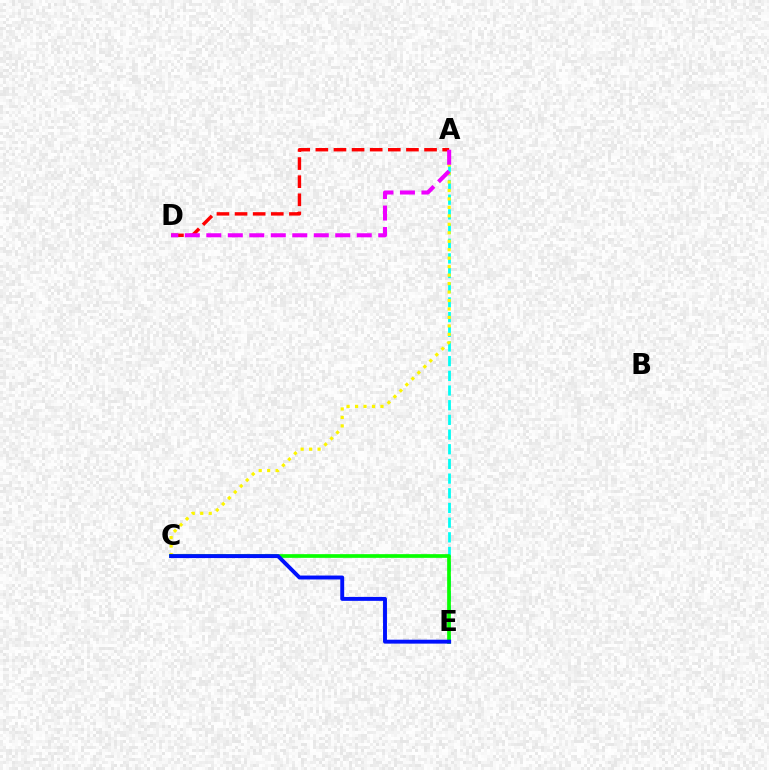{('A', 'E'): [{'color': '#00fff6', 'line_style': 'dashed', 'thickness': 1.99}], ('A', 'C'): [{'color': '#fcf500', 'line_style': 'dotted', 'thickness': 2.3}], ('C', 'E'): [{'color': '#08ff00', 'line_style': 'solid', 'thickness': 2.66}, {'color': '#0010ff', 'line_style': 'solid', 'thickness': 2.82}], ('A', 'D'): [{'color': '#ff0000', 'line_style': 'dashed', 'thickness': 2.46}, {'color': '#ee00ff', 'line_style': 'dashed', 'thickness': 2.92}]}